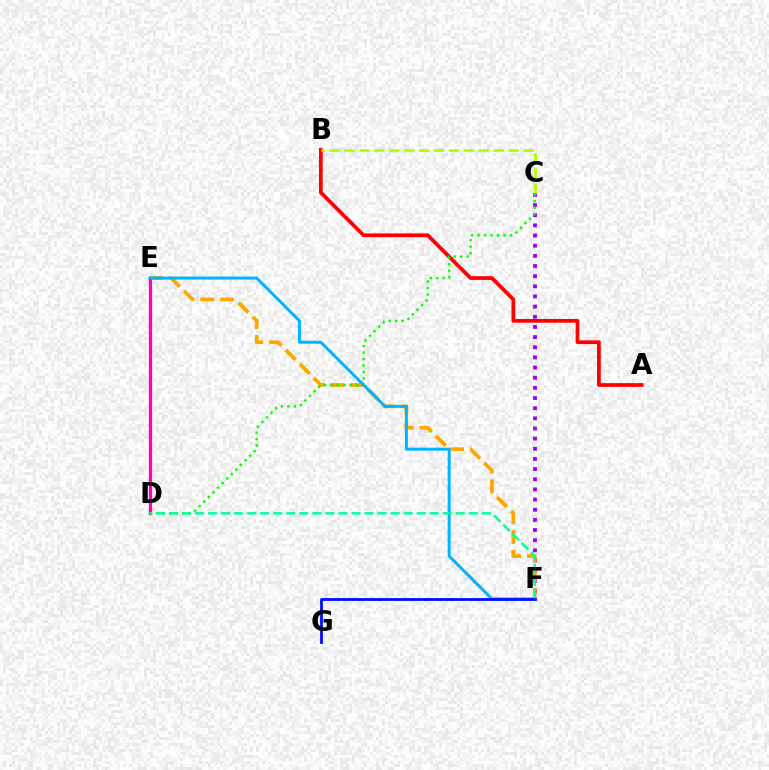{('C', 'F'): [{'color': '#9b00ff', 'line_style': 'dotted', 'thickness': 2.76}], ('E', 'F'): [{'color': '#ffa500', 'line_style': 'dashed', 'thickness': 2.69}, {'color': '#00b5ff', 'line_style': 'solid', 'thickness': 2.15}], ('A', 'B'): [{'color': '#ff0000', 'line_style': 'solid', 'thickness': 2.69}], ('D', 'E'): [{'color': '#ff00bd', 'line_style': 'solid', 'thickness': 2.36}], ('C', 'D'): [{'color': '#08ff00', 'line_style': 'dotted', 'thickness': 1.76}], ('D', 'F'): [{'color': '#00ff9d', 'line_style': 'dashed', 'thickness': 1.77}], ('B', 'C'): [{'color': '#b3ff00', 'line_style': 'dashed', 'thickness': 2.03}], ('F', 'G'): [{'color': '#0010ff', 'line_style': 'solid', 'thickness': 2.03}]}